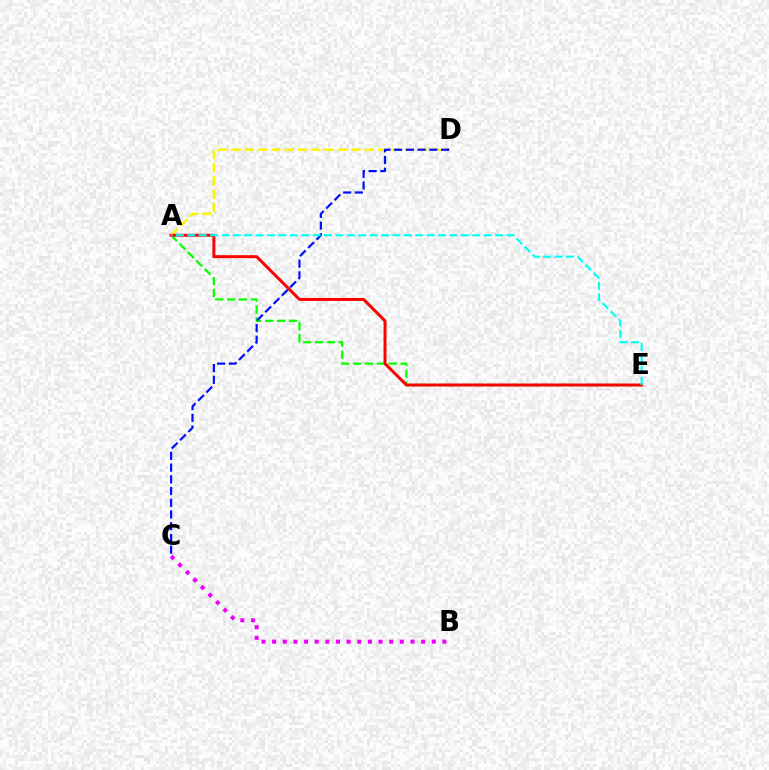{('B', 'C'): [{'color': '#ee00ff', 'line_style': 'dotted', 'thickness': 2.89}], ('A', 'E'): [{'color': '#08ff00', 'line_style': 'dashed', 'thickness': 1.61}, {'color': '#ff0000', 'line_style': 'solid', 'thickness': 2.15}, {'color': '#00fff6', 'line_style': 'dashed', 'thickness': 1.55}], ('A', 'D'): [{'color': '#fcf500', 'line_style': 'dashed', 'thickness': 1.81}], ('C', 'D'): [{'color': '#0010ff', 'line_style': 'dashed', 'thickness': 1.59}]}